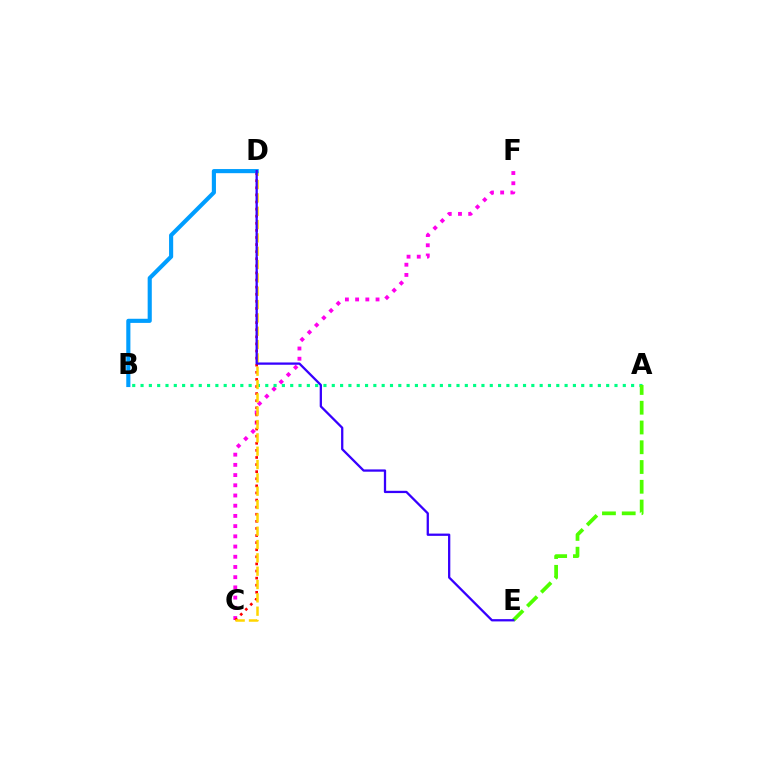{('C', 'F'): [{'color': '#ff00ed', 'line_style': 'dotted', 'thickness': 2.77}], ('A', 'B'): [{'color': '#00ff86', 'line_style': 'dotted', 'thickness': 2.26}], ('C', 'D'): [{'color': '#ff0000', 'line_style': 'dotted', 'thickness': 1.93}, {'color': '#ffd500', 'line_style': 'dashed', 'thickness': 1.81}], ('A', 'E'): [{'color': '#4fff00', 'line_style': 'dashed', 'thickness': 2.68}], ('B', 'D'): [{'color': '#009eff', 'line_style': 'solid', 'thickness': 2.97}], ('D', 'E'): [{'color': '#3700ff', 'line_style': 'solid', 'thickness': 1.64}]}